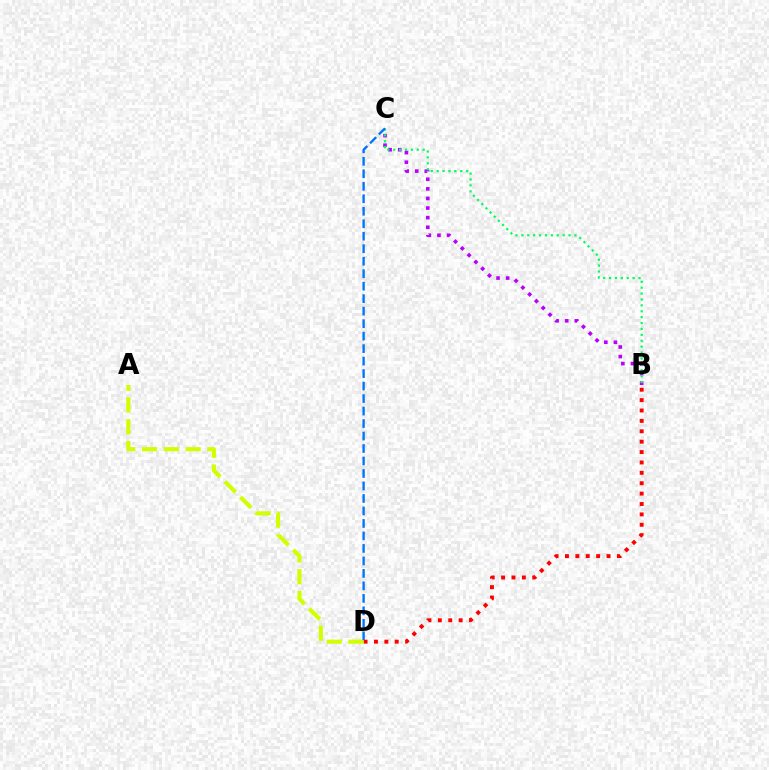{('B', 'C'): [{'color': '#b900ff', 'line_style': 'dotted', 'thickness': 2.61}, {'color': '#00ff5c', 'line_style': 'dotted', 'thickness': 1.6}], ('B', 'D'): [{'color': '#ff0000', 'line_style': 'dotted', 'thickness': 2.82}], ('A', 'D'): [{'color': '#d1ff00', 'line_style': 'dashed', 'thickness': 2.96}], ('C', 'D'): [{'color': '#0074ff', 'line_style': 'dashed', 'thickness': 1.7}]}